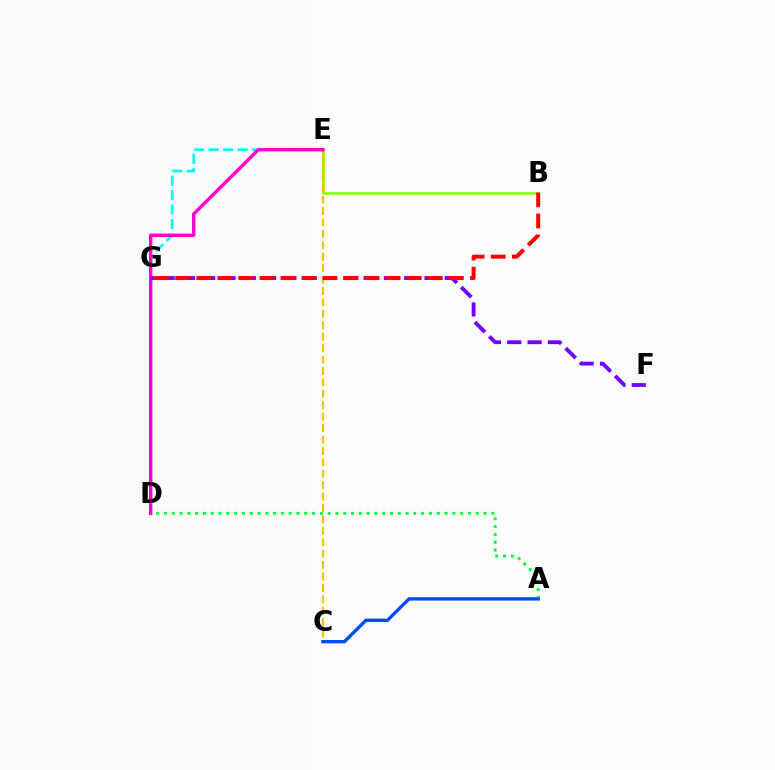{('E', 'G'): [{'color': '#00fff6', 'line_style': 'dashed', 'thickness': 1.97}], ('A', 'D'): [{'color': '#00ff39', 'line_style': 'dotted', 'thickness': 2.12}], ('B', 'E'): [{'color': '#84ff00', 'line_style': 'solid', 'thickness': 1.88}], ('C', 'E'): [{'color': '#ffbd00', 'line_style': 'dashed', 'thickness': 1.55}], ('D', 'E'): [{'color': '#ff00cf', 'line_style': 'solid', 'thickness': 2.46}], ('A', 'C'): [{'color': '#004bff', 'line_style': 'solid', 'thickness': 2.41}], ('F', 'G'): [{'color': '#7200ff', 'line_style': 'dashed', 'thickness': 2.76}], ('B', 'G'): [{'color': '#ff0000', 'line_style': 'dashed', 'thickness': 2.86}]}